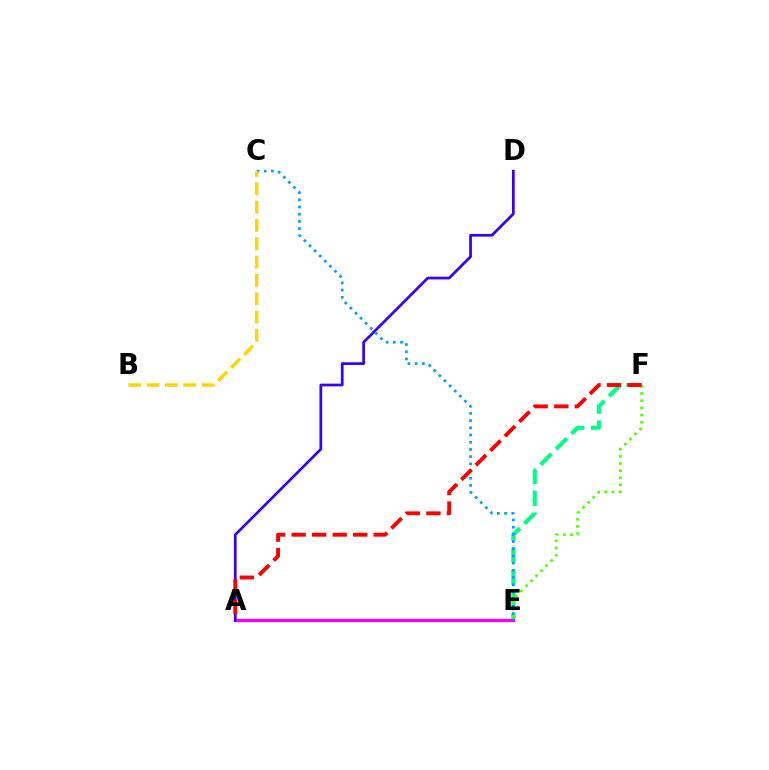{('E', 'F'): [{'color': '#00ff86', 'line_style': 'dashed', 'thickness': 2.97}, {'color': '#4fff00', 'line_style': 'dotted', 'thickness': 1.95}], ('A', 'E'): [{'color': '#ff00ed', 'line_style': 'solid', 'thickness': 2.34}], ('A', 'D'): [{'color': '#3700ff', 'line_style': 'solid', 'thickness': 1.96}], ('C', 'E'): [{'color': '#009eff', 'line_style': 'dotted', 'thickness': 1.96}], ('A', 'F'): [{'color': '#ff0000', 'line_style': 'dashed', 'thickness': 2.79}], ('B', 'C'): [{'color': '#ffd500', 'line_style': 'dashed', 'thickness': 2.49}]}